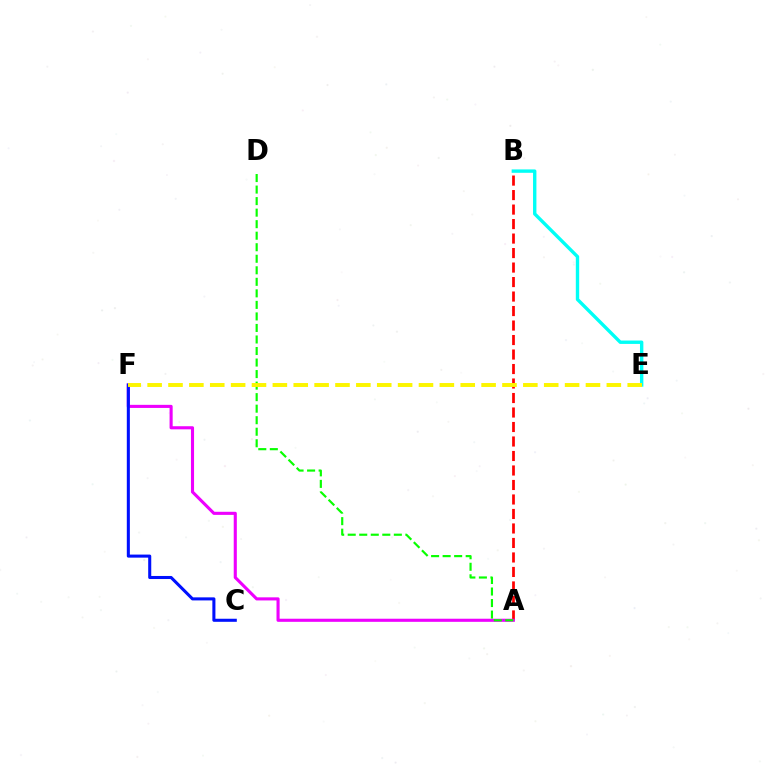{('B', 'E'): [{'color': '#00fff6', 'line_style': 'solid', 'thickness': 2.44}], ('A', 'B'): [{'color': '#ff0000', 'line_style': 'dashed', 'thickness': 1.97}], ('A', 'F'): [{'color': '#ee00ff', 'line_style': 'solid', 'thickness': 2.23}], ('A', 'D'): [{'color': '#08ff00', 'line_style': 'dashed', 'thickness': 1.57}], ('C', 'F'): [{'color': '#0010ff', 'line_style': 'solid', 'thickness': 2.2}], ('E', 'F'): [{'color': '#fcf500', 'line_style': 'dashed', 'thickness': 2.84}]}